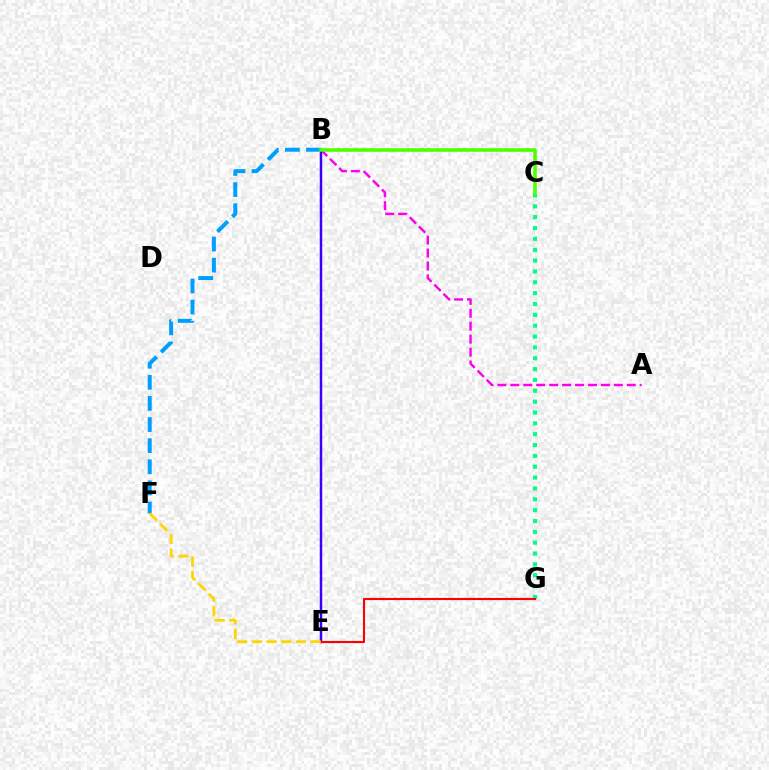{('B', 'F'): [{'color': '#009eff', 'line_style': 'dashed', 'thickness': 2.87}], ('C', 'G'): [{'color': '#00ff86', 'line_style': 'dotted', 'thickness': 2.95}], ('A', 'B'): [{'color': '#ff00ed', 'line_style': 'dashed', 'thickness': 1.76}], ('B', 'E'): [{'color': '#3700ff', 'line_style': 'solid', 'thickness': 1.77}], ('B', 'C'): [{'color': '#4fff00', 'line_style': 'solid', 'thickness': 2.58}], ('E', 'G'): [{'color': '#ff0000', 'line_style': 'solid', 'thickness': 1.52}], ('E', 'F'): [{'color': '#ffd500', 'line_style': 'dashed', 'thickness': 1.99}]}